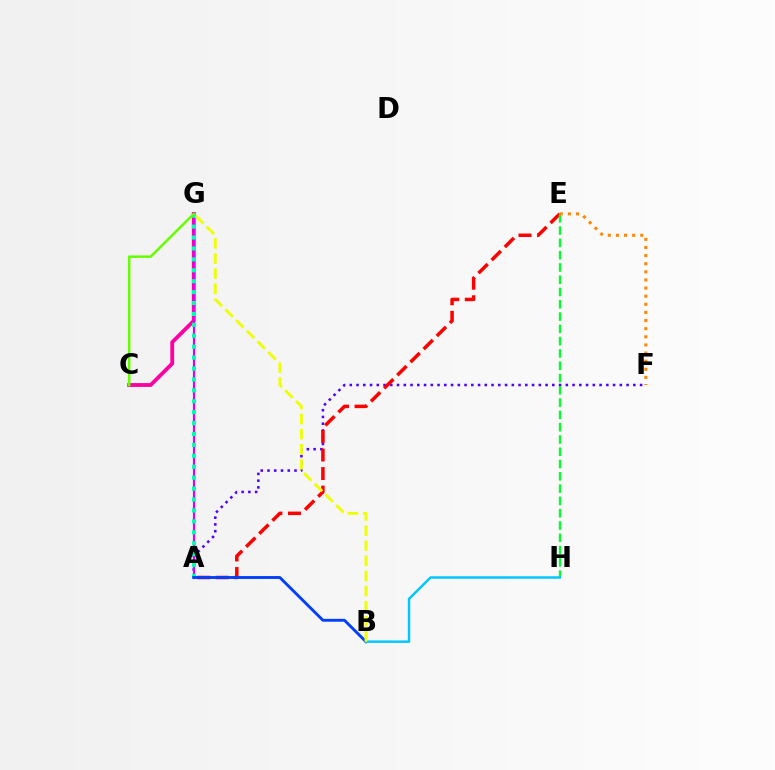{('C', 'G'): [{'color': '#ff00a0', 'line_style': 'solid', 'thickness': 2.76}, {'color': '#66ff00', 'line_style': 'solid', 'thickness': 1.81}], ('A', 'F'): [{'color': '#4f00ff', 'line_style': 'dotted', 'thickness': 1.83}], ('A', 'E'): [{'color': '#ff0000', 'line_style': 'dashed', 'thickness': 2.52}], ('A', 'G'): [{'color': '#d600ff', 'line_style': 'solid', 'thickness': 1.59}, {'color': '#00ffaf', 'line_style': 'dotted', 'thickness': 2.97}], ('E', 'H'): [{'color': '#00ff27', 'line_style': 'dashed', 'thickness': 1.67}], ('E', 'F'): [{'color': '#ff8800', 'line_style': 'dotted', 'thickness': 2.21}], ('A', 'B'): [{'color': '#003fff', 'line_style': 'solid', 'thickness': 2.07}], ('B', 'H'): [{'color': '#00c7ff', 'line_style': 'solid', 'thickness': 1.78}], ('B', 'G'): [{'color': '#eeff00', 'line_style': 'dashed', 'thickness': 2.05}]}